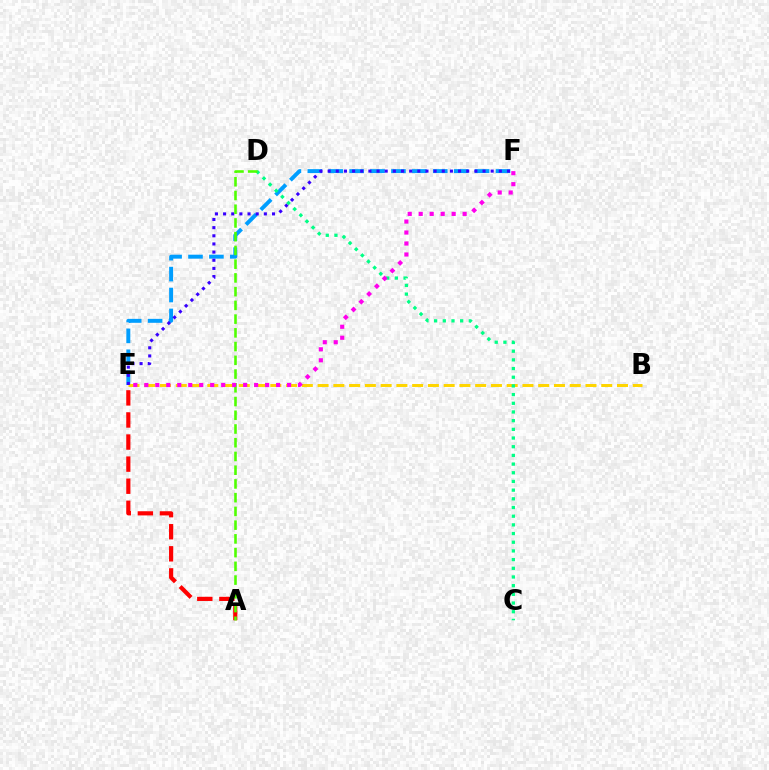{('E', 'F'): [{'color': '#009eff', 'line_style': 'dashed', 'thickness': 2.84}, {'color': '#3700ff', 'line_style': 'dotted', 'thickness': 2.21}, {'color': '#ff00ed', 'line_style': 'dotted', 'thickness': 2.98}], ('B', 'E'): [{'color': '#ffd500', 'line_style': 'dashed', 'thickness': 2.14}], ('A', 'E'): [{'color': '#ff0000', 'line_style': 'dashed', 'thickness': 3.0}], ('C', 'D'): [{'color': '#00ff86', 'line_style': 'dotted', 'thickness': 2.36}], ('A', 'D'): [{'color': '#4fff00', 'line_style': 'dashed', 'thickness': 1.87}]}